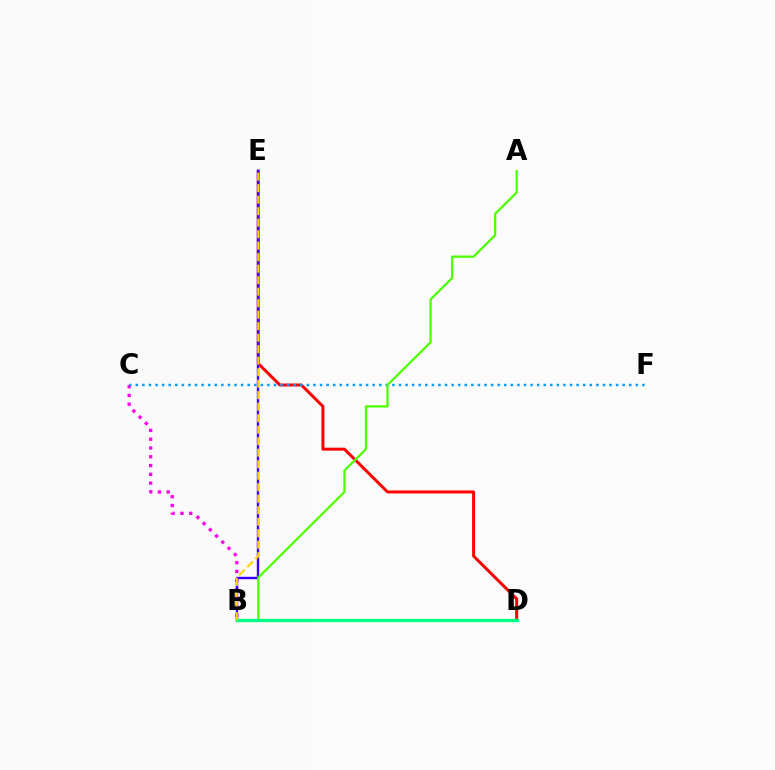{('D', 'E'): [{'color': '#ff0000', 'line_style': 'solid', 'thickness': 2.15}], ('B', 'C'): [{'color': '#ff00ed', 'line_style': 'dotted', 'thickness': 2.39}], ('C', 'F'): [{'color': '#009eff', 'line_style': 'dotted', 'thickness': 1.79}], ('B', 'E'): [{'color': '#3700ff', 'line_style': 'solid', 'thickness': 1.73}, {'color': '#ffd500', 'line_style': 'dashed', 'thickness': 1.56}], ('A', 'B'): [{'color': '#4fff00', 'line_style': 'solid', 'thickness': 1.63}], ('B', 'D'): [{'color': '#00ff86', 'line_style': 'solid', 'thickness': 2.37}]}